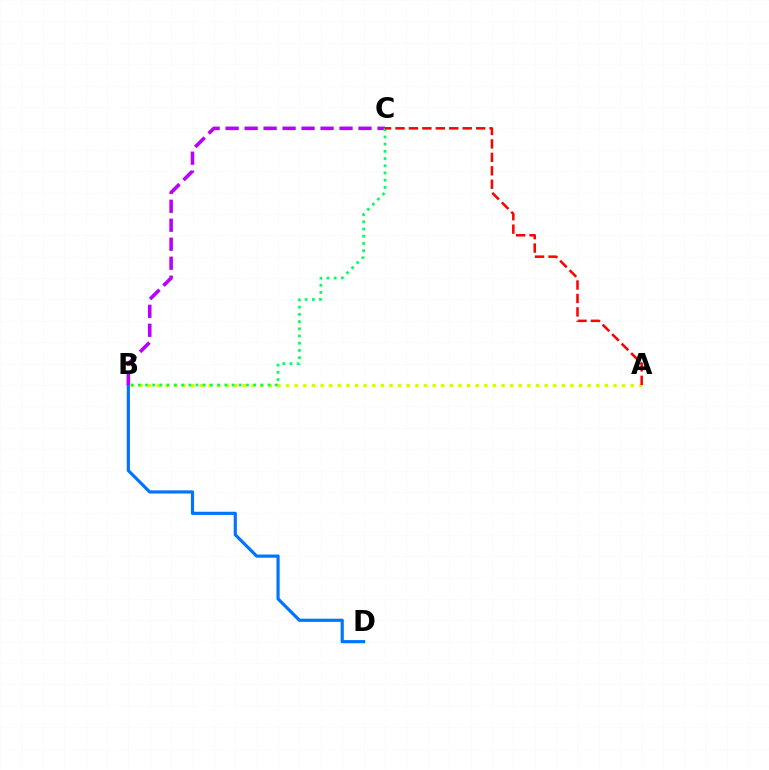{('A', 'B'): [{'color': '#d1ff00', 'line_style': 'dotted', 'thickness': 2.34}], ('B', 'D'): [{'color': '#0074ff', 'line_style': 'solid', 'thickness': 2.29}], ('B', 'C'): [{'color': '#b900ff', 'line_style': 'dashed', 'thickness': 2.58}, {'color': '#00ff5c', 'line_style': 'dotted', 'thickness': 1.96}], ('A', 'C'): [{'color': '#ff0000', 'line_style': 'dashed', 'thickness': 1.83}]}